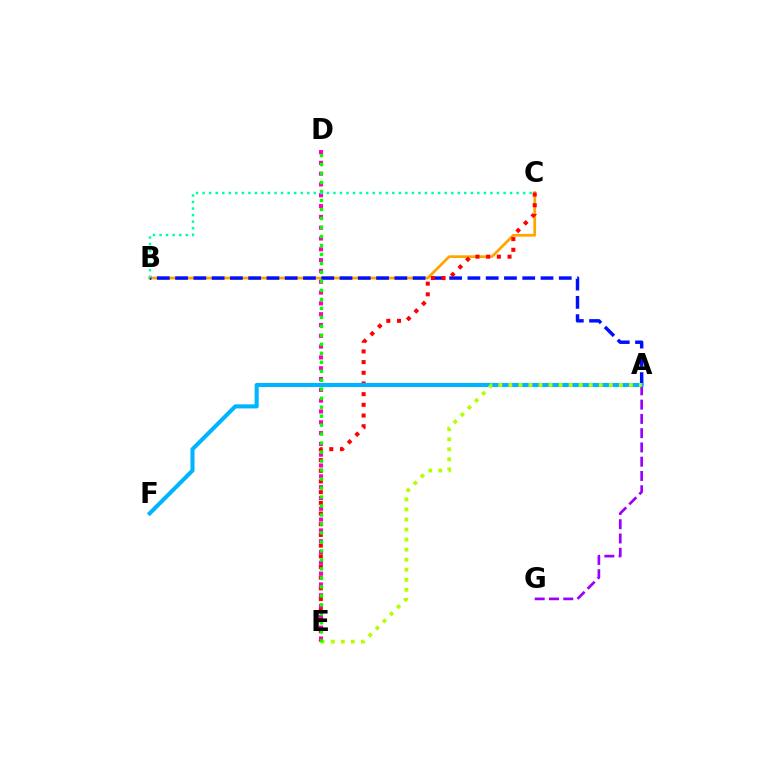{('B', 'C'): [{'color': '#ffa500', 'line_style': 'solid', 'thickness': 1.98}, {'color': '#00ff9d', 'line_style': 'dotted', 'thickness': 1.78}], ('A', 'B'): [{'color': '#0010ff', 'line_style': 'dashed', 'thickness': 2.48}], ('D', 'E'): [{'color': '#ff00bd', 'line_style': 'dotted', 'thickness': 2.94}, {'color': '#08ff00', 'line_style': 'dotted', 'thickness': 2.44}], ('A', 'G'): [{'color': '#9b00ff', 'line_style': 'dashed', 'thickness': 1.94}], ('C', 'E'): [{'color': '#ff0000', 'line_style': 'dotted', 'thickness': 2.9}], ('A', 'F'): [{'color': '#00b5ff', 'line_style': 'solid', 'thickness': 2.93}], ('A', 'E'): [{'color': '#b3ff00', 'line_style': 'dotted', 'thickness': 2.73}]}